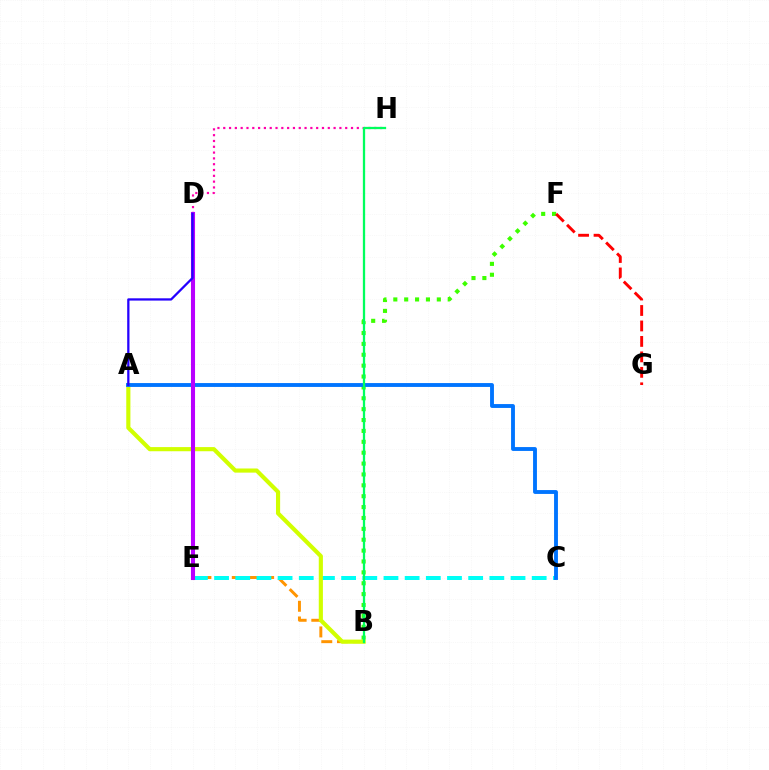{('B', 'F'): [{'color': '#3dff00', 'line_style': 'dotted', 'thickness': 2.96}], ('D', 'H'): [{'color': '#ff00ac', 'line_style': 'dotted', 'thickness': 1.58}], ('F', 'G'): [{'color': '#ff0000', 'line_style': 'dashed', 'thickness': 2.1}], ('B', 'E'): [{'color': '#ff9400', 'line_style': 'dashed', 'thickness': 2.13}], ('C', 'E'): [{'color': '#00fff6', 'line_style': 'dashed', 'thickness': 2.88}], ('A', 'B'): [{'color': '#d1ff00', 'line_style': 'solid', 'thickness': 2.98}], ('A', 'C'): [{'color': '#0074ff', 'line_style': 'solid', 'thickness': 2.78}], ('B', 'H'): [{'color': '#00ff5c', 'line_style': 'solid', 'thickness': 1.64}], ('D', 'E'): [{'color': '#b900ff', 'line_style': 'solid', 'thickness': 2.93}], ('A', 'D'): [{'color': '#2500ff', 'line_style': 'solid', 'thickness': 1.64}]}